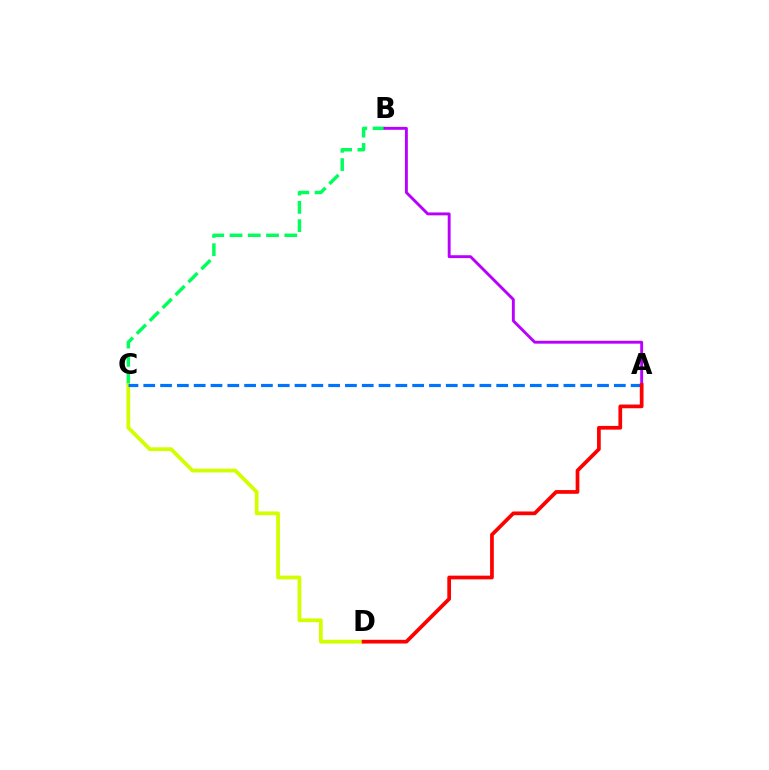{('B', 'C'): [{'color': '#00ff5c', 'line_style': 'dashed', 'thickness': 2.48}], ('C', 'D'): [{'color': '#d1ff00', 'line_style': 'solid', 'thickness': 2.71}], ('A', 'B'): [{'color': '#b900ff', 'line_style': 'solid', 'thickness': 2.08}], ('A', 'C'): [{'color': '#0074ff', 'line_style': 'dashed', 'thickness': 2.28}], ('A', 'D'): [{'color': '#ff0000', 'line_style': 'solid', 'thickness': 2.68}]}